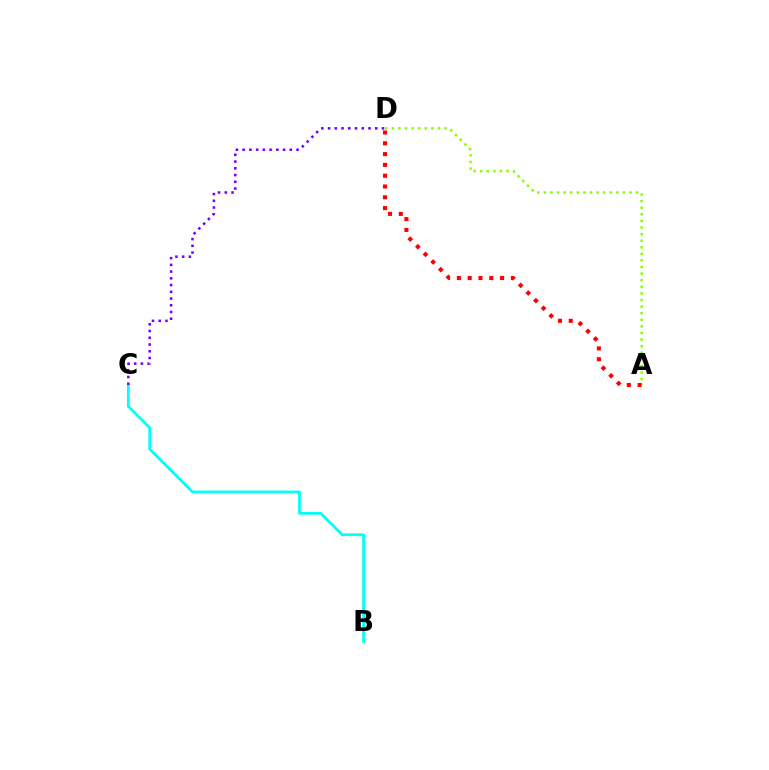{('B', 'C'): [{'color': '#00fff6', 'line_style': 'solid', 'thickness': 1.98}], ('C', 'D'): [{'color': '#7200ff', 'line_style': 'dotted', 'thickness': 1.83}], ('A', 'D'): [{'color': '#84ff00', 'line_style': 'dotted', 'thickness': 1.79}, {'color': '#ff0000', 'line_style': 'dotted', 'thickness': 2.93}]}